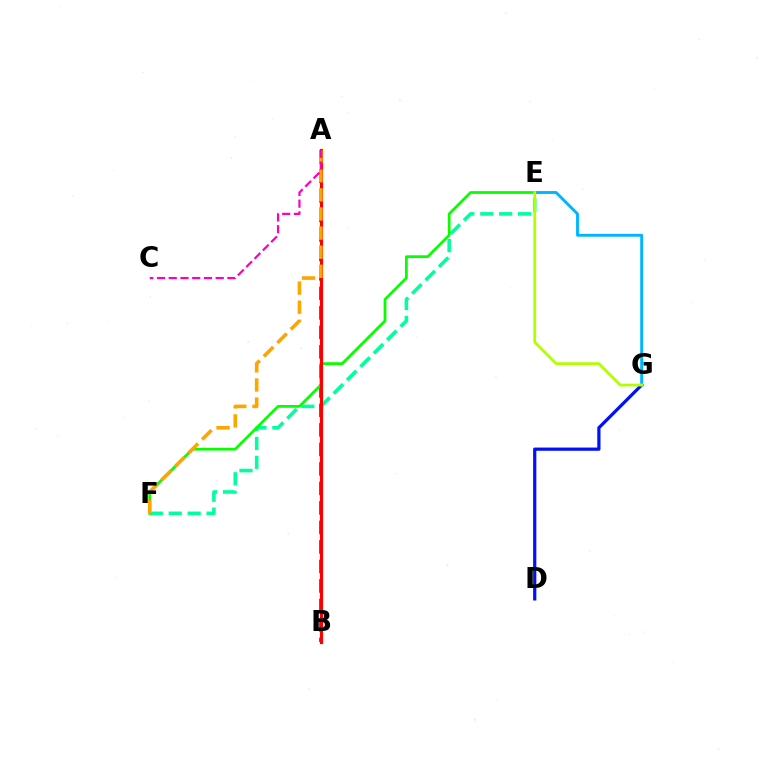{('A', 'B'): [{'color': '#9b00ff', 'line_style': 'dashed', 'thickness': 2.65}, {'color': '#ff0000', 'line_style': 'solid', 'thickness': 2.25}], ('E', 'F'): [{'color': '#00ff9d', 'line_style': 'dashed', 'thickness': 2.57}, {'color': '#08ff00', 'line_style': 'solid', 'thickness': 1.99}], ('D', 'G'): [{'color': '#0010ff', 'line_style': 'solid', 'thickness': 2.32}], ('A', 'F'): [{'color': '#ffa500', 'line_style': 'dashed', 'thickness': 2.6}], ('E', 'G'): [{'color': '#00b5ff', 'line_style': 'solid', 'thickness': 2.08}, {'color': '#b3ff00', 'line_style': 'solid', 'thickness': 2.0}], ('A', 'C'): [{'color': '#ff00bd', 'line_style': 'dashed', 'thickness': 1.59}]}